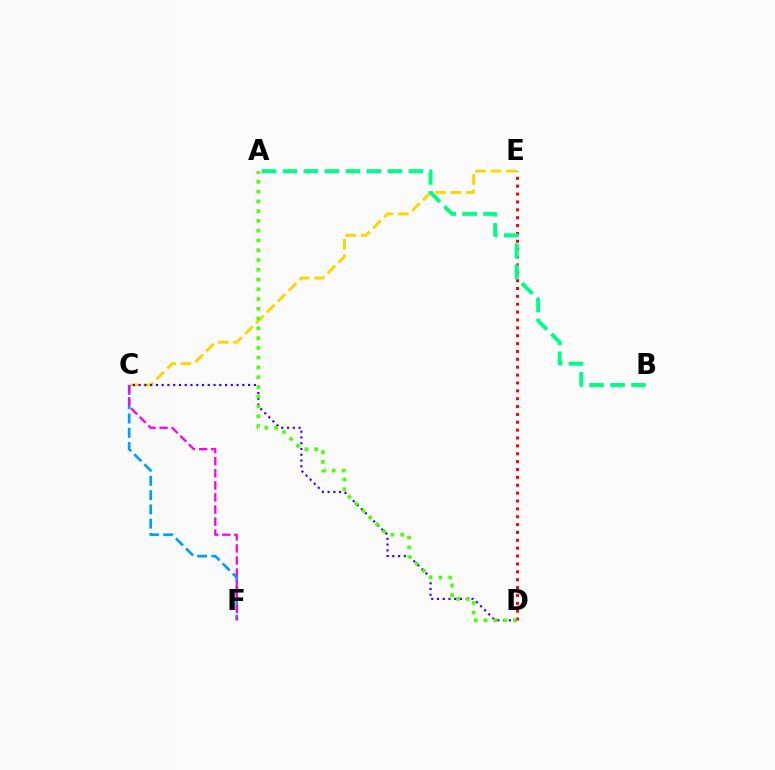{('C', 'E'): [{'color': '#ffd500', 'line_style': 'dashed', 'thickness': 2.09}], ('C', 'D'): [{'color': '#3700ff', 'line_style': 'dotted', 'thickness': 1.57}], ('D', 'E'): [{'color': '#ff0000', 'line_style': 'dotted', 'thickness': 2.14}], ('C', 'F'): [{'color': '#009eff', 'line_style': 'dashed', 'thickness': 1.94}, {'color': '#ff00ed', 'line_style': 'dashed', 'thickness': 1.64}], ('A', 'B'): [{'color': '#00ff86', 'line_style': 'dashed', 'thickness': 2.85}], ('A', 'D'): [{'color': '#4fff00', 'line_style': 'dotted', 'thickness': 2.65}]}